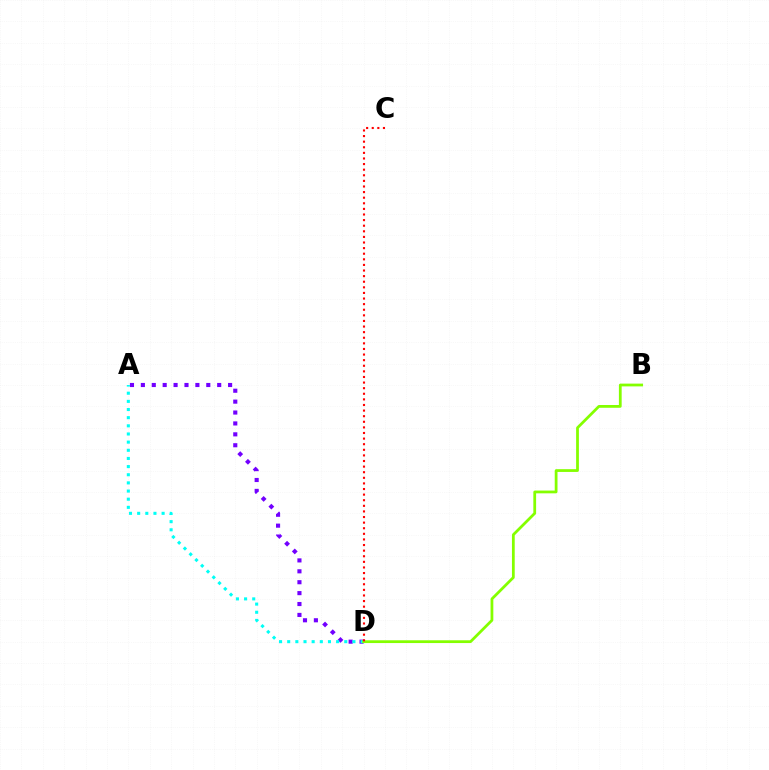{('A', 'D'): [{'color': '#7200ff', 'line_style': 'dotted', 'thickness': 2.96}, {'color': '#00fff6', 'line_style': 'dotted', 'thickness': 2.21}], ('B', 'D'): [{'color': '#84ff00', 'line_style': 'solid', 'thickness': 1.99}], ('C', 'D'): [{'color': '#ff0000', 'line_style': 'dotted', 'thickness': 1.52}]}